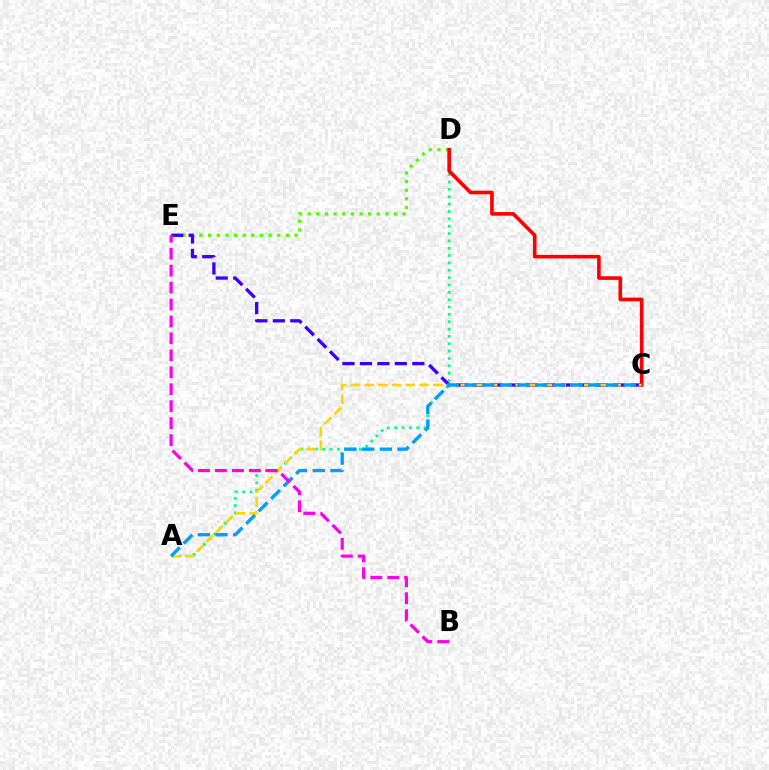{('D', 'E'): [{'color': '#4fff00', 'line_style': 'dotted', 'thickness': 2.35}], ('A', 'D'): [{'color': '#00ff86', 'line_style': 'dotted', 'thickness': 2.0}], ('C', 'D'): [{'color': '#ff0000', 'line_style': 'solid', 'thickness': 2.61}], ('C', 'E'): [{'color': '#3700ff', 'line_style': 'dashed', 'thickness': 2.37}], ('A', 'C'): [{'color': '#ffd500', 'line_style': 'dashed', 'thickness': 1.86}, {'color': '#009eff', 'line_style': 'dashed', 'thickness': 2.4}], ('B', 'E'): [{'color': '#ff00ed', 'line_style': 'dashed', 'thickness': 2.3}]}